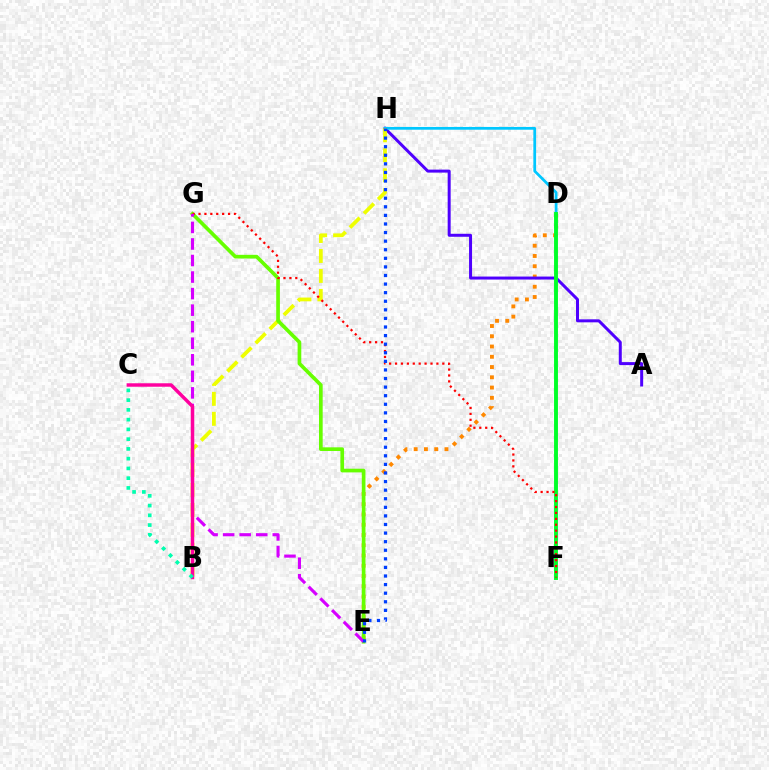{('D', 'E'): [{'color': '#ff8800', 'line_style': 'dotted', 'thickness': 2.79}], ('A', 'H'): [{'color': '#4f00ff', 'line_style': 'solid', 'thickness': 2.15}], ('D', 'H'): [{'color': '#00c7ff', 'line_style': 'solid', 'thickness': 1.98}], ('D', 'F'): [{'color': '#00ff27', 'line_style': 'solid', 'thickness': 2.81}], ('B', 'H'): [{'color': '#eeff00', 'line_style': 'dashed', 'thickness': 2.71}], ('E', 'G'): [{'color': '#66ff00', 'line_style': 'solid', 'thickness': 2.65}, {'color': '#d600ff', 'line_style': 'dashed', 'thickness': 2.25}], ('F', 'G'): [{'color': '#ff0000', 'line_style': 'dotted', 'thickness': 1.61}], ('B', 'C'): [{'color': '#ff00a0', 'line_style': 'solid', 'thickness': 2.49}, {'color': '#00ffaf', 'line_style': 'dotted', 'thickness': 2.65}], ('E', 'H'): [{'color': '#003fff', 'line_style': 'dotted', 'thickness': 2.33}]}